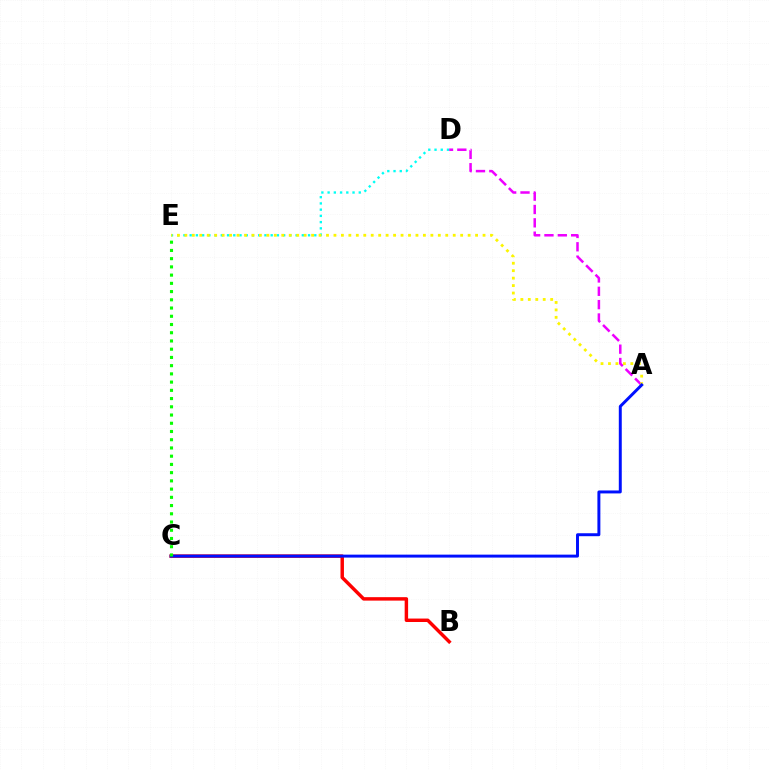{('D', 'E'): [{'color': '#00fff6', 'line_style': 'dotted', 'thickness': 1.69}], ('B', 'C'): [{'color': '#ff0000', 'line_style': 'solid', 'thickness': 2.48}], ('A', 'D'): [{'color': '#ee00ff', 'line_style': 'dashed', 'thickness': 1.81}], ('A', 'E'): [{'color': '#fcf500', 'line_style': 'dotted', 'thickness': 2.03}], ('A', 'C'): [{'color': '#0010ff', 'line_style': 'solid', 'thickness': 2.13}], ('C', 'E'): [{'color': '#08ff00', 'line_style': 'dotted', 'thickness': 2.24}]}